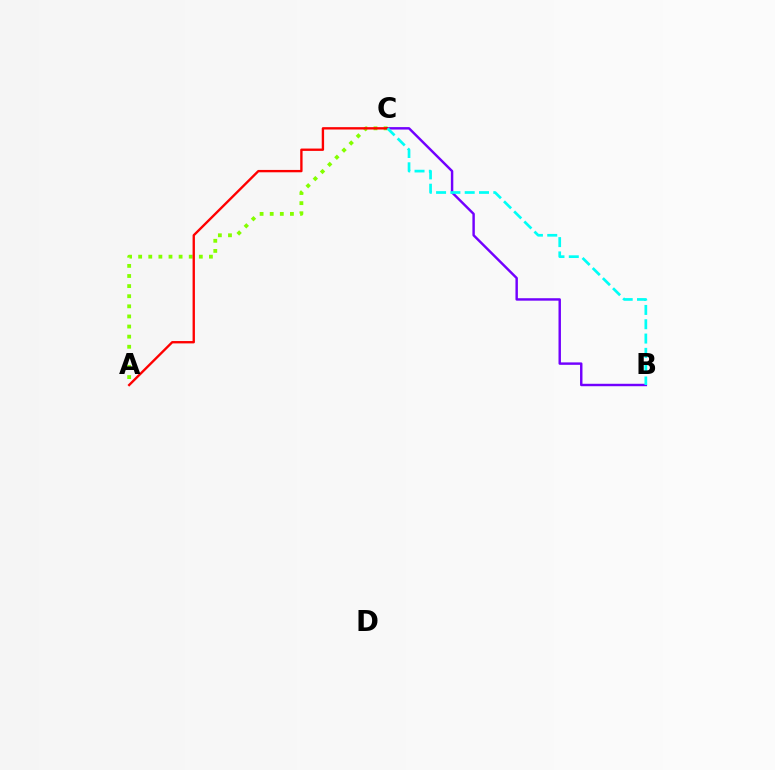{('A', 'C'): [{'color': '#84ff00', 'line_style': 'dotted', 'thickness': 2.75}, {'color': '#ff0000', 'line_style': 'solid', 'thickness': 1.69}], ('B', 'C'): [{'color': '#7200ff', 'line_style': 'solid', 'thickness': 1.75}, {'color': '#00fff6', 'line_style': 'dashed', 'thickness': 1.94}]}